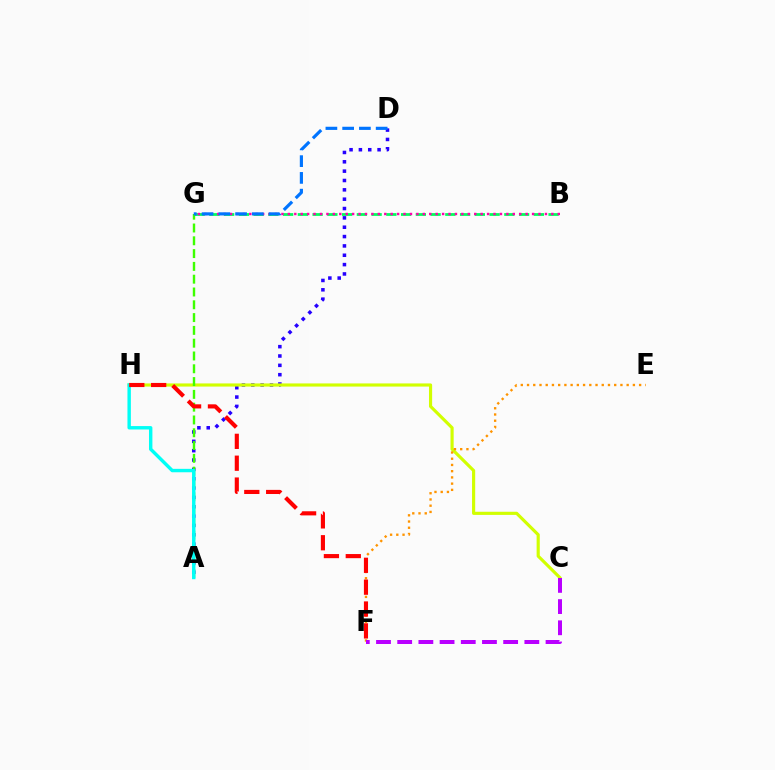{('A', 'D'): [{'color': '#2500ff', 'line_style': 'dotted', 'thickness': 2.54}], ('B', 'G'): [{'color': '#00ff5c', 'line_style': 'dashed', 'thickness': 2.0}, {'color': '#ff00ac', 'line_style': 'dotted', 'thickness': 1.75}], ('C', 'H'): [{'color': '#d1ff00', 'line_style': 'solid', 'thickness': 2.26}], ('A', 'G'): [{'color': '#3dff00', 'line_style': 'dashed', 'thickness': 1.74}], ('E', 'F'): [{'color': '#ff9400', 'line_style': 'dotted', 'thickness': 1.69}], ('D', 'G'): [{'color': '#0074ff', 'line_style': 'dashed', 'thickness': 2.28}], ('A', 'H'): [{'color': '#00fff6', 'line_style': 'solid', 'thickness': 2.46}], ('F', 'H'): [{'color': '#ff0000', 'line_style': 'dashed', 'thickness': 2.97}], ('C', 'F'): [{'color': '#b900ff', 'line_style': 'dashed', 'thickness': 2.88}]}